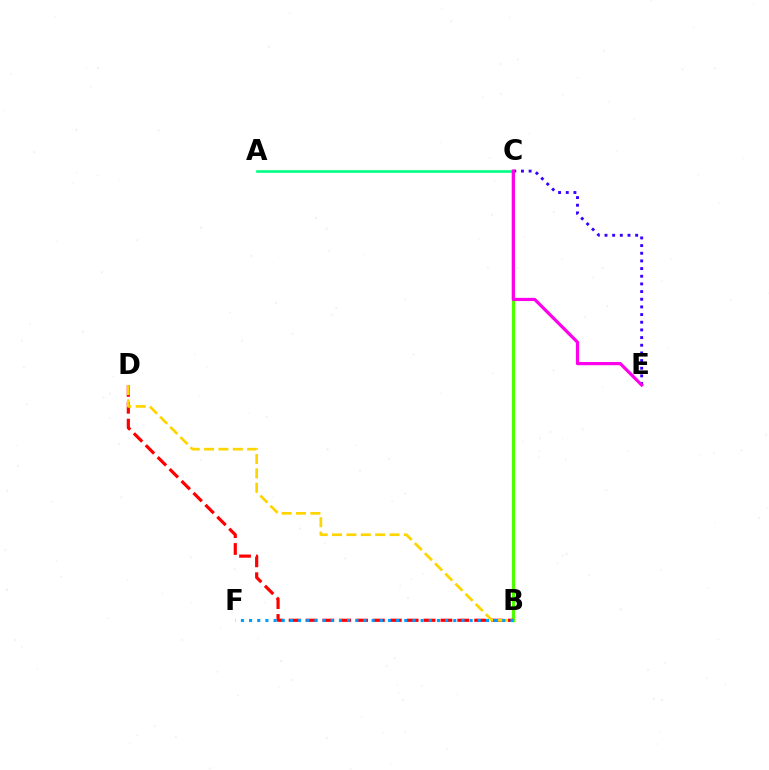{('B', 'C'): [{'color': '#4fff00', 'line_style': 'solid', 'thickness': 2.29}], ('C', 'E'): [{'color': '#3700ff', 'line_style': 'dotted', 'thickness': 2.08}, {'color': '#ff00ed', 'line_style': 'solid', 'thickness': 2.31}], ('B', 'D'): [{'color': '#ff0000', 'line_style': 'dashed', 'thickness': 2.29}, {'color': '#ffd500', 'line_style': 'dashed', 'thickness': 1.95}], ('A', 'C'): [{'color': '#00ff86', 'line_style': 'solid', 'thickness': 1.9}], ('B', 'F'): [{'color': '#009eff', 'line_style': 'dotted', 'thickness': 2.22}]}